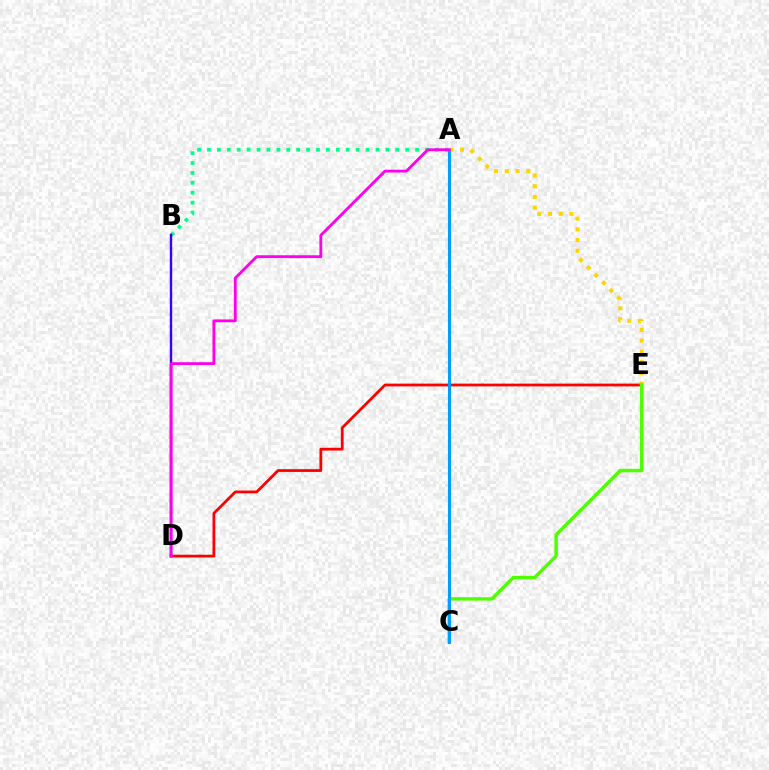{('A', 'B'): [{'color': '#00ff86', 'line_style': 'dotted', 'thickness': 2.69}], ('D', 'E'): [{'color': '#ff0000', 'line_style': 'solid', 'thickness': 2.0}], ('A', 'E'): [{'color': '#ffd500', 'line_style': 'dotted', 'thickness': 2.92}], ('C', 'E'): [{'color': '#4fff00', 'line_style': 'solid', 'thickness': 2.47}], ('B', 'D'): [{'color': '#3700ff', 'line_style': 'solid', 'thickness': 1.74}], ('A', 'C'): [{'color': '#009eff', 'line_style': 'solid', 'thickness': 2.24}], ('A', 'D'): [{'color': '#ff00ed', 'line_style': 'solid', 'thickness': 2.04}]}